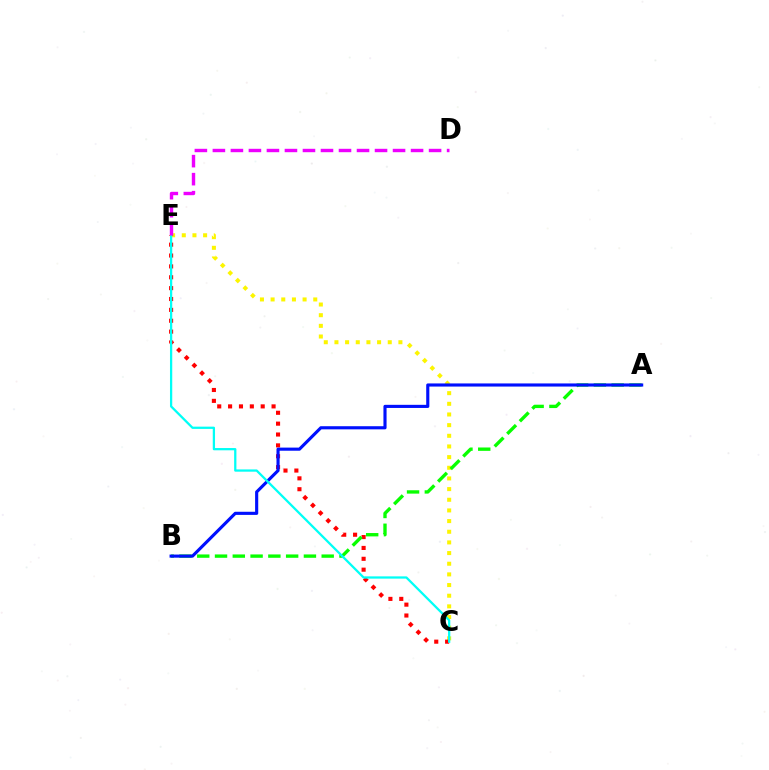{('C', 'E'): [{'color': '#fcf500', 'line_style': 'dotted', 'thickness': 2.9}, {'color': '#ff0000', 'line_style': 'dotted', 'thickness': 2.95}, {'color': '#00fff6', 'line_style': 'solid', 'thickness': 1.63}], ('A', 'B'): [{'color': '#08ff00', 'line_style': 'dashed', 'thickness': 2.42}, {'color': '#0010ff', 'line_style': 'solid', 'thickness': 2.25}], ('D', 'E'): [{'color': '#ee00ff', 'line_style': 'dashed', 'thickness': 2.45}]}